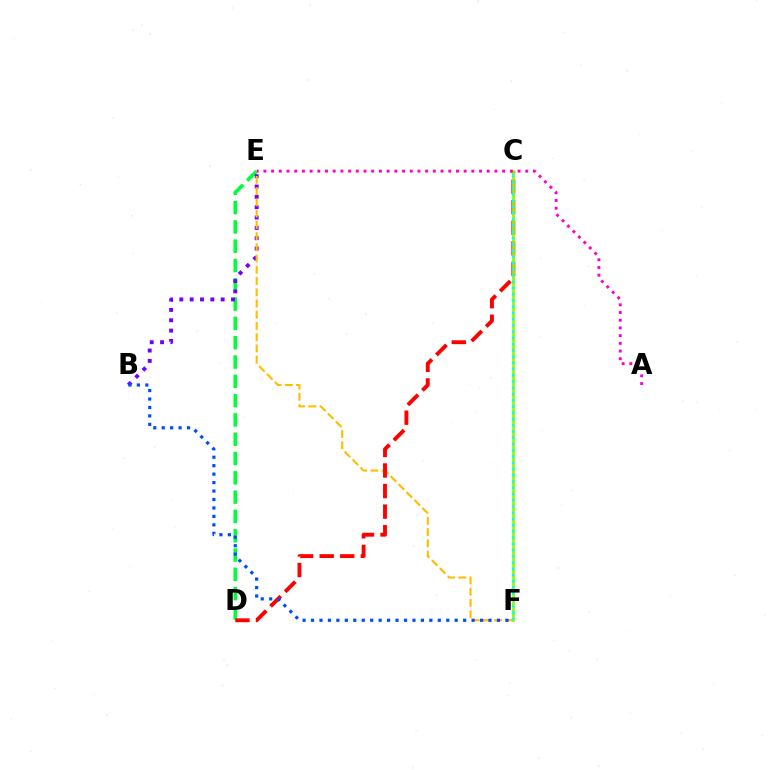{('D', 'E'): [{'color': '#00ff39', 'line_style': 'dashed', 'thickness': 2.62}], ('B', 'E'): [{'color': '#7200ff', 'line_style': 'dotted', 'thickness': 2.81}], ('E', 'F'): [{'color': '#ffbd00', 'line_style': 'dashed', 'thickness': 1.53}], ('C', 'D'): [{'color': '#ff0000', 'line_style': 'dashed', 'thickness': 2.79}], ('B', 'F'): [{'color': '#004bff', 'line_style': 'dotted', 'thickness': 2.3}], ('C', 'F'): [{'color': '#84ff00', 'line_style': 'solid', 'thickness': 1.96}, {'color': '#00fff6', 'line_style': 'dotted', 'thickness': 1.7}], ('A', 'E'): [{'color': '#ff00cf', 'line_style': 'dotted', 'thickness': 2.09}]}